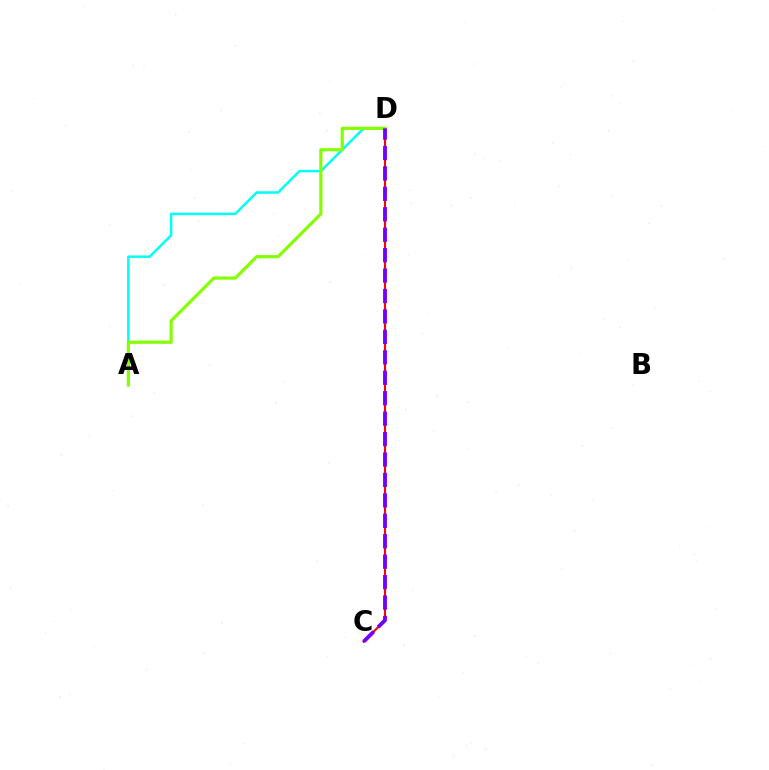{('A', 'D'): [{'color': '#00fff6', 'line_style': 'solid', 'thickness': 1.8}, {'color': '#84ff00', 'line_style': 'solid', 'thickness': 2.29}], ('C', 'D'): [{'color': '#ff0000', 'line_style': 'solid', 'thickness': 1.52}, {'color': '#7200ff', 'line_style': 'dashed', 'thickness': 2.78}]}